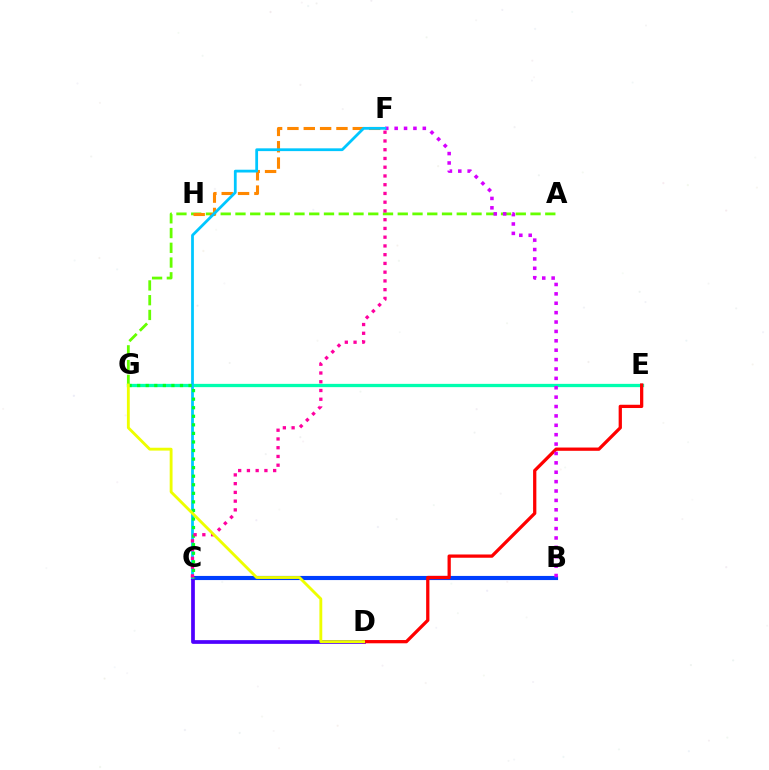{('B', 'C'): [{'color': '#003fff', 'line_style': 'solid', 'thickness': 2.97}], ('C', 'D'): [{'color': '#4f00ff', 'line_style': 'solid', 'thickness': 2.68}], ('E', 'G'): [{'color': '#00ffaf', 'line_style': 'solid', 'thickness': 2.36}], ('A', 'G'): [{'color': '#66ff00', 'line_style': 'dashed', 'thickness': 2.0}], ('D', 'E'): [{'color': '#ff0000', 'line_style': 'solid', 'thickness': 2.35}], ('F', 'H'): [{'color': '#ff8800', 'line_style': 'dashed', 'thickness': 2.22}], ('B', 'F'): [{'color': '#d600ff', 'line_style': 'dotted', 'thickness': 2.55}], ('C', 'F'): [{'color': '#00c7ff', 'line_style': 'solid', 'thickness': 2.0}, {'color': '#ff00a0', 'line_style': 'dotted', 'thickness': 2.38}], ('C', 'G'): [{'color': '#00ff27', 'line_style': 'dotted', 'thickness': 2.33}], ('D', 'G'): [{'color': '#eeff00', 'line_style': 'solid', 'thickness': 2.06}]}